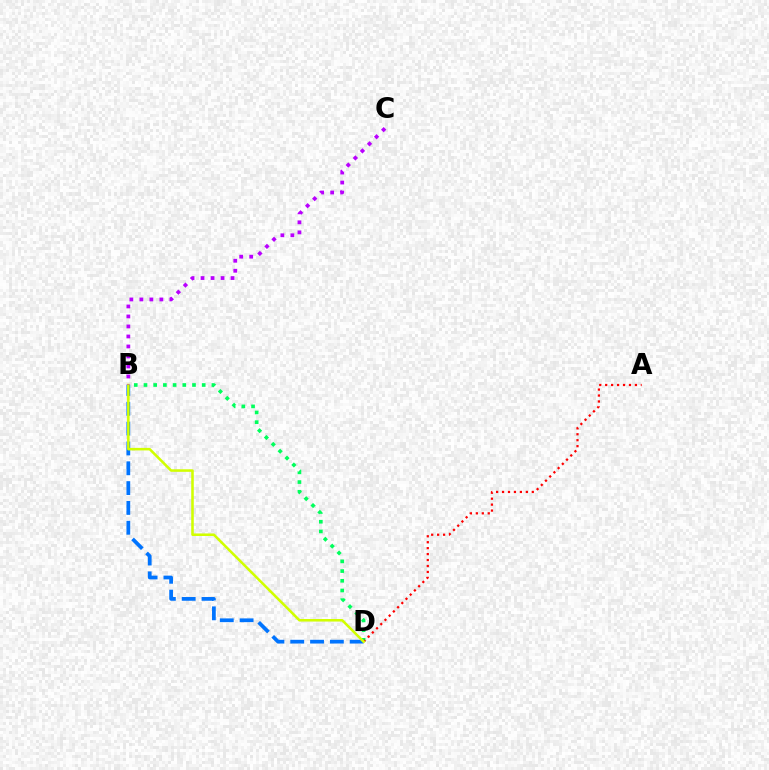{('B', 'D'): [{'color': '#0074ff', 'line_style': 'dashed', 'thickness': 2.69}, {'color': '#00ff5c', 'line_style': 'dotted', 'thickness': 2.64}, {'color': '#d1ff00', 'line_style': 'solid', 'thickness': 1.84}], ('A', 'D'): [{'color': '#ff0000', 'line_style': 'dotted', 'thickness': 1.62}], ('B', 'C'): [{'color': '#b900ff', 'line_style': 'dotted', 'thickness': 2.72}]}